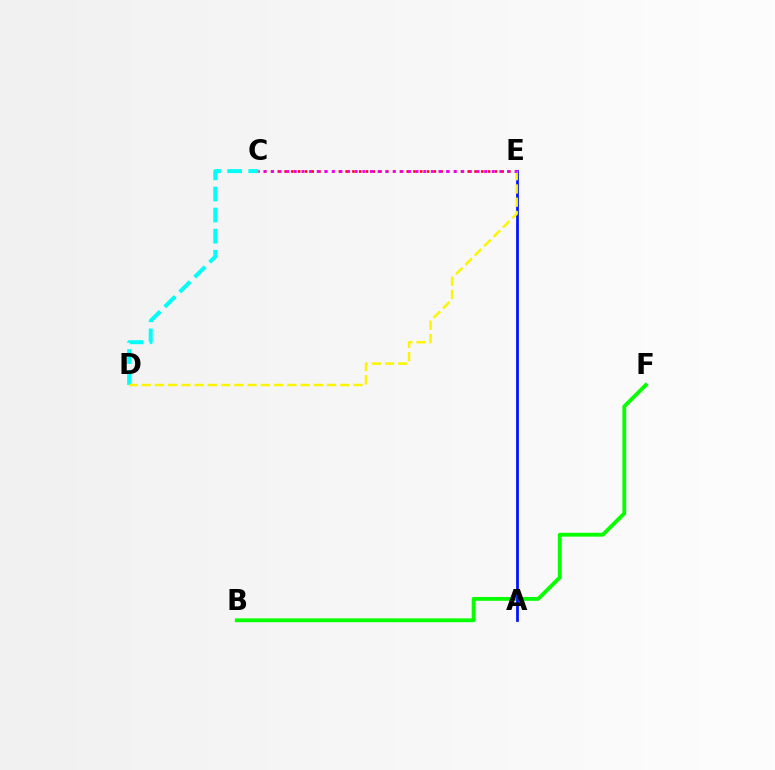{('B', 'F'): [{'color': '#08ff00', 'line_style': 'solid', 'thickness': 2.77}], ('C', 'D'): [{'color': '#00fff6', 'line_style': 'dashed', 'thickness': 2.87}], ('A', 'E'): [{'color': '#0010ff', 'line_style': 'solid', 'thickness': 1.97}], ('C', 'E'): [{'color': '#ff0000', 'line_style': 'dotted', 'thickness': 1.84}, {'color': '#ee00ff', 'line_style': 'dotted', 'thickness': 2.07}], ('D', 'E'): [{'color': '#fcf500', 'line_style': 'dashed', 'thickness': 1.8}]}